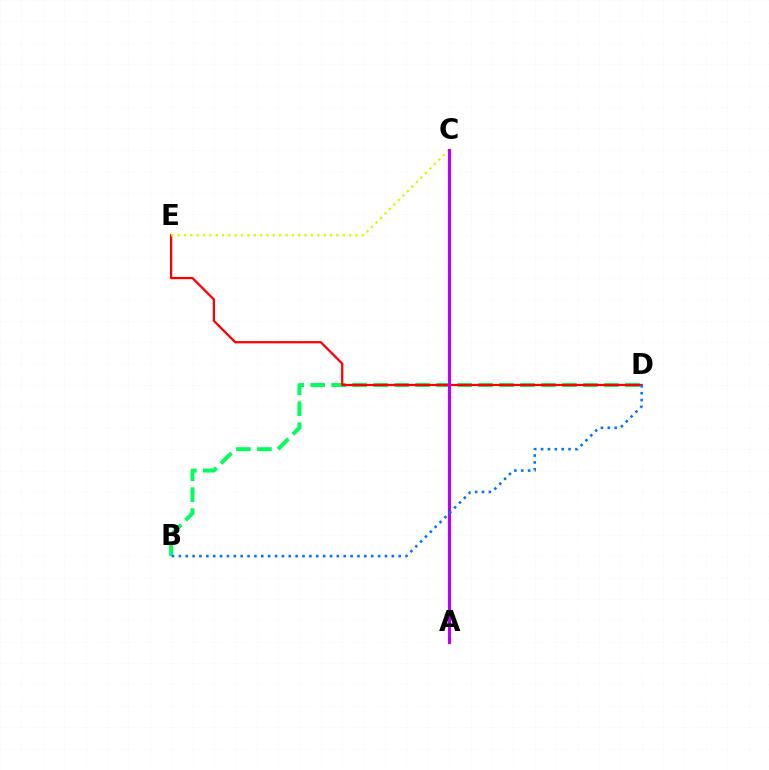{('B', 'D'): [{'color': '#00ff5c', 'line_style': 'dashed', 'thickness': 2.85}, {'color': '#0074ff', 'line_style': 'dotted', 'thickness': 1.87}], ('D', 'E'): [{'color': '#ff0000', 'line_style': 'solid', 'thickness': 1.63}], ('C', 'E'): [{'color': '#d1ff00', 'line_style': 'dotted', 'thickness': 1.73}], ('A', 'C'): [{'color': '#b900ff', 'line_style': 'solid', 'thickness': 2.26}]}